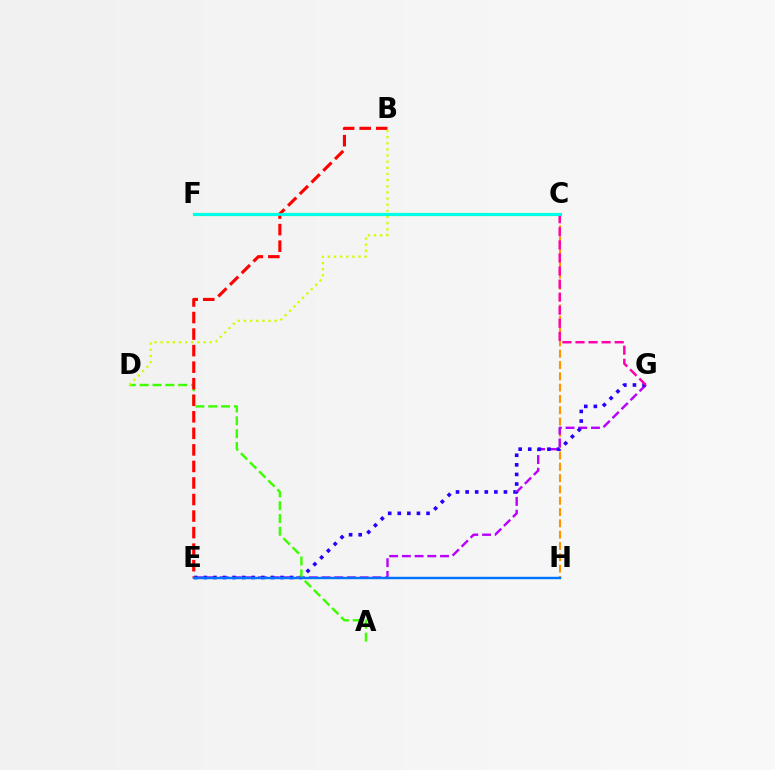{('C', 'H'): [{'color': '#ff9400', 'line_style': 'dashed', 'thickness': 1.54}], ('C', 'F'): [{'color': '#00ff5c', 'line_style': 'solid', 'thickness': 2.28}, {'color': '#00fff6', 'line_style': 'solid', 'thickness': 1.94}], ('E', 'G'): [{'color': '#b900ff', 'line_style': 'dashed', 'thickness': 1.73}, {'color': '#2500ff', 'line_style': 'dotted', 'thickness': 2.6}], ('C', 'G'): [{'color': '#ff00ac', 'line_style': 'dashed', 'thickness': 1.78}], ('A', 'D'): [{'color': '#3dff00', 'line_style': 'dashed', 'thickness': 1.75}], ('B', 'E'): [{'color': '#ff0000', 'line_style': 'dashed', 'thickness': 2.25}], ('E', 'H'): [{'color': '#0074ff', 'line_style': 'solid', 'thickness': 1.74}], ('B', 'D'): [{'color': '#d1ff00', 'line_style': 'dotted', 'thickness': 1.67}]}